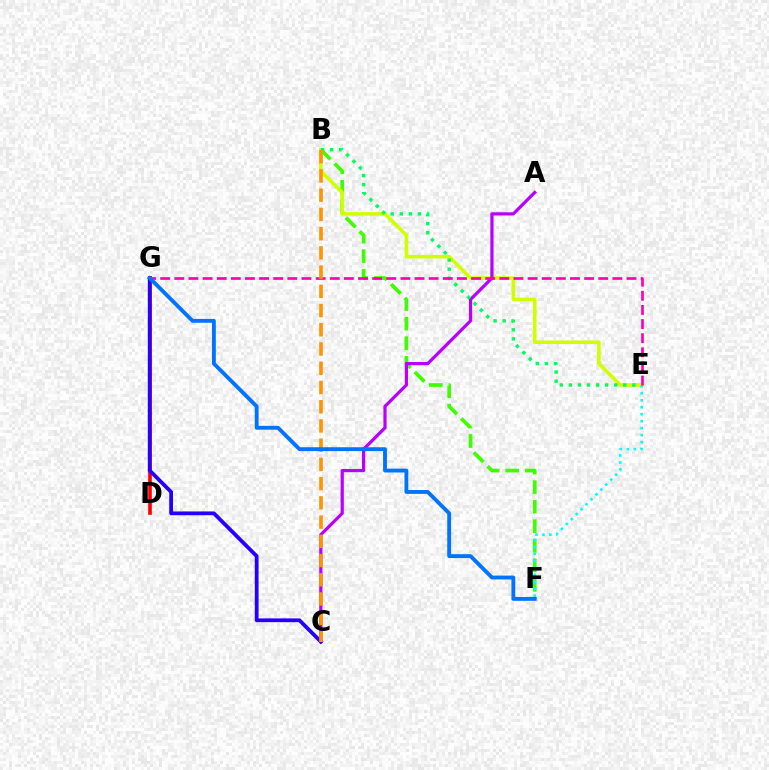{('B', 'F'): [{'color': '#3dff00', 'line_style': 'dashed', 'thickness': 2.66}], ('B', 'E'): [{'color': '#d1ff00', 'line_style': 'solid', 'thickness': 2.58}, {'color': '#00ff5c', 'line_style': 'dotted', 'thickness': 2.46}], ('A', 'C'): [{'color': '#b900ff', 'line_style': 'solid', 'thickness': 2.31}], ('D', 'G'): [{'color': '#ff0000', 'line_style': 'solid', 'thickness': 2.62}], ('C', 'G'): [{'color': '#2500ff', 'line_style': 'solid', 'thickness': 2.73}], ('E', 'F'): [{'color': '#00fff6', 'line_style': 'dotted', 'thickness': 1.89}], ('E', 'G'): [{'color': '#ff00ac', 'line_style': 'dashed', 'thickness': 1.92}], ('B', 'C'): [{'color': '#ff9400', 'line_style': 'dashed', 'thickness': 2.61}], ('F', 'G'): [{'color': '#0074ff', 'line_style': 'solid', 'thickness': 2.78}]}